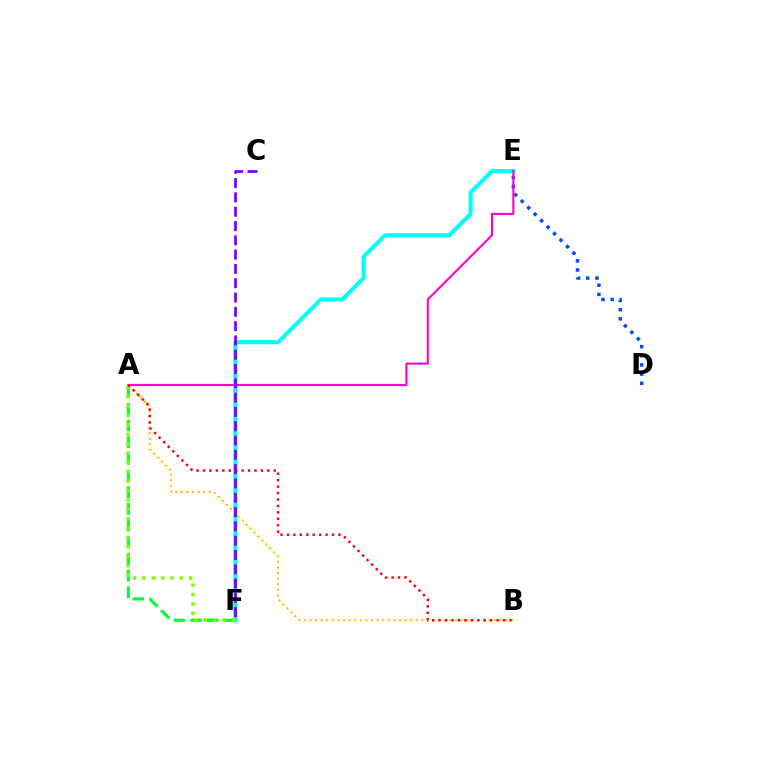{('E', 'F'): [{'color': '#00fff6', 'line_style': 'solid', 'thickness': 2.95}], ('A', 'B'): [{'color': '#ffbd00', 'line_style': 'dotted', 'thickness': 1.52}, {'color': '#ff0000', 'line_style': 'dotted', 'thickness': 1.75}], ('A', 'F'): [{'color': '#00ff39', 'line_style': 'dashed', 'thickness': 2.26}, {'color': '#84ff00', 'line_style': 'dotted', 'thickness': 2.55}], ('D', 'E'): [{'color': '#004bff', 'line_style': 'dotted', 'thickness': 2.49}], ('A', 'E'): [{'color': '#ff00cf', 'line_style': 'solid', 'thickness': 1.51}], ('C', 'F'): [{'color': '#7200ff', 'line_style': 'dashed', 'thickness': 1.94}]}